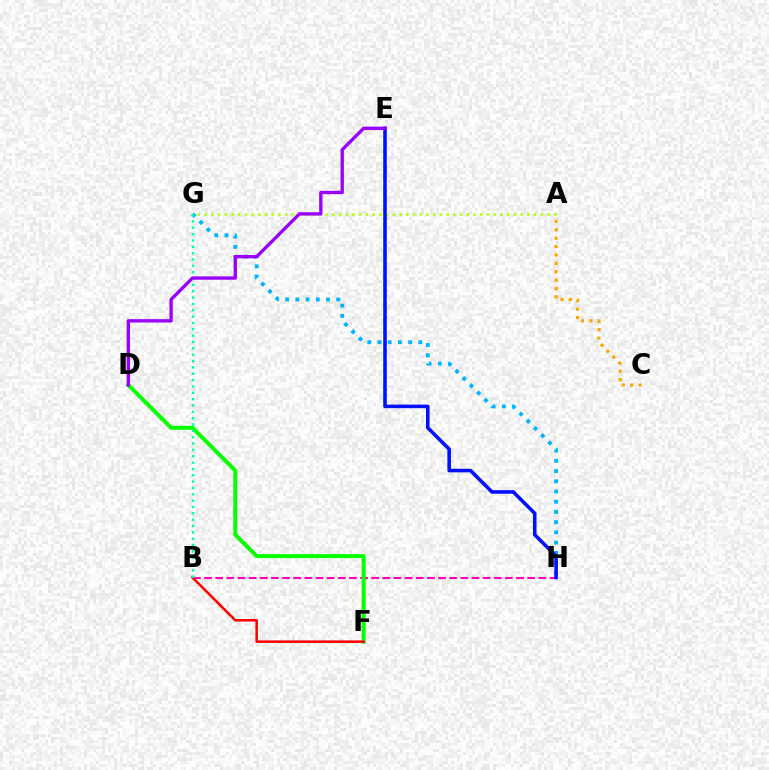{('A', 'C'): [{'color': '#ffa500', 'line_style': 'dotted', 'thickness': 2.28}], ('A', 'G'): [{'color': '#b3ff00', 'line_style': 'dotted', 'thickness': 1.83}], ('G', 'H'): [{'color': '#00b5ff', 'line_style': 'dotted', 'thickness': 2.78}], ('B', 'H'): [{'color': '#ff00bd', 'line_style': 'dashed', 'thickness': 1.51}], ('D', 'F'): [{'color': '#08ff00', 'line_style': 'solid', 'thickness': 2.85}], ('B', 'F'): [{'color': '#ff0000', 'line_style': 'solid', 'thickness': 1.83}], ('E', 'H'): [{'color': '#0010ff', 'line_style': 'solid', 'thickness': 2.57}], ('B', 'G'): [{'color': '#00ff9d', 'line_style': 'dotted', 'thickness': 1.72}], ('D', 'E'): [{'color': '#9b00ff', 'line_style': 'solid', 'thickness': 2.41}]}